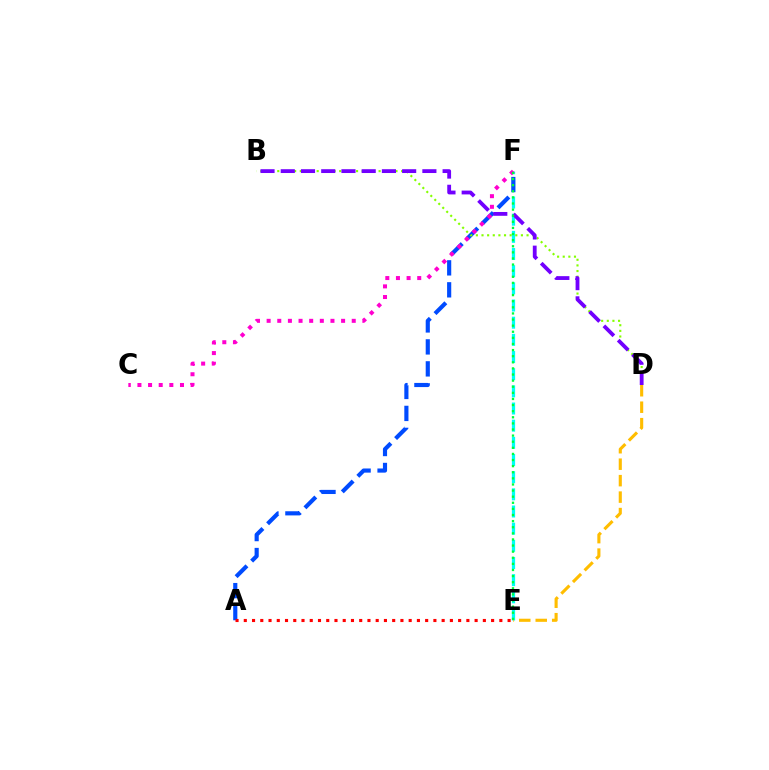{('E', 'F'): [{'color': '#00fff6', 'line_style': 'dashed', 'thickness': 2.33}, {'color': '#00ff39', 'line_style': 'dotted', 'thickness': 1.66}], ('A', 'F'): [{'color': '#004bff', 'line_style': 'dashed', 'thickness': 2.99}], ('B', 'D'): [{'color': '#84ff00', 'line_style': 'dotted', 'thickness': 1.53}, {'color': '#7200ff', 'line_style': 'dashed', 'thickness': 2.75}], ('D', 'E'): [{'color': '#ffbd00', 'line_style': 'dashed', 'thickness': 2.24}], ('A', 'E'): [{'color': '#ff0000', 'line_style': 'dotted', 'thickness': 2.24}], ('C', 'F'): [{'color': '#ff00cf', 'line_style': 'dotted', 'thickness': 2.89}]}